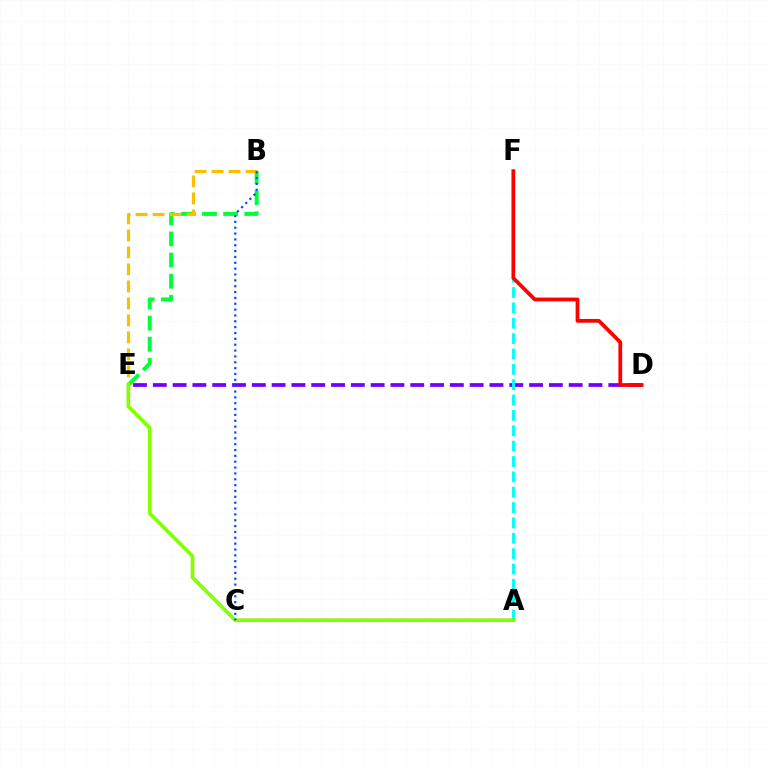{('B', 'E'): [{'color': '#00ff39', 'line_style': 'dashed', 'thickness': 2.87}, {'color': '#ffbd00', 'line_style': 'dashed', 'thickness': 2.31}], ('D', 'E'): [{'color': '#7200ff', 'line_style': 'dashed', 'thickness': 2.69}], ('A', 'C'): [{'color': '#ff00cf', 'line_style': 'solid', 'thickness': 1.66}], ('A', 'F'): [{'color': '#00fff6', 'line_style': 'dashed', 'thickness': 2.09}], ('A', 'E'): [{'color': '#84ff00', 'line_style': 'solid', 'thickness': 2.62}], ('D', 'F'): [{'color': '#ff0000', 'line_style': 'solid', 'thickness': 2.7}], ('B', 'C'): [{'color': '#004bff', 'line_style': 'dotted', 'thickness': 1.59}]}